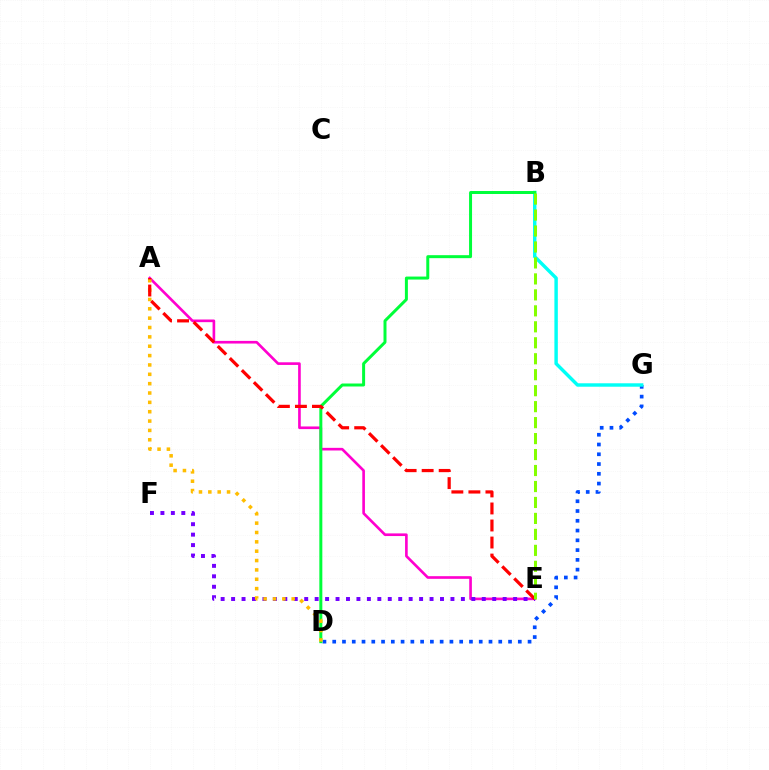{('A', 'E'): [{'color': '#ff00cf', 'line_style': 'solid', 'thickness': 1.91}, {'color': '#ff0000', 'line_style': 'dashed', 'thickness': 2.31}], ('D', 'G'): [{'color': '#004bff', 'line_style': 'dotted', 'thickness': 2.65}], ('B', 'G'): [{'color': '#00fff6', 'line_style': 'solid', 'thickness': 2.47}], ('B', 'D'): [{'color': '#00ff39', 'line_style': 'solid', 'thickness': 2.15}], ('E', 'F'): [{'color': '#7200ff', 'line_style': 'dotted', 'thickness': 2.84}], ('A', 'D'): [{'color': '#ffbd00', 'line_style': 'dotted', 'thickness': 2.54}], ('B', 'E'): [{'color': '#84ff00', 'line_style': 'dashed', 'thickness': 2.17}]}